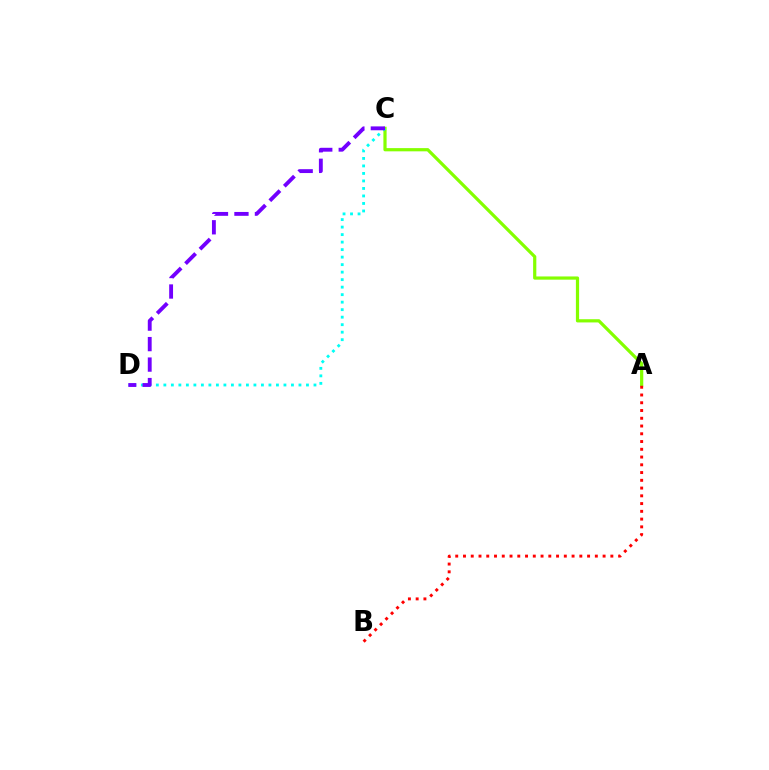{('A', 'C'): [{'color': '#84ff00', 'line_style': 'solid', 'thickness': 2.31}], ('A', 'B'): [{'color': '#ff0000', 'line_style': 'dotted', 'thickness': 2.11}], ('C', 'D'): [{'color': '#00fff6', 'line_style': 'dotted', 'thickness': 2.04}, {'color': '#7200ff', 'line_style': 'dashed', 'thickness': 2.78}]}